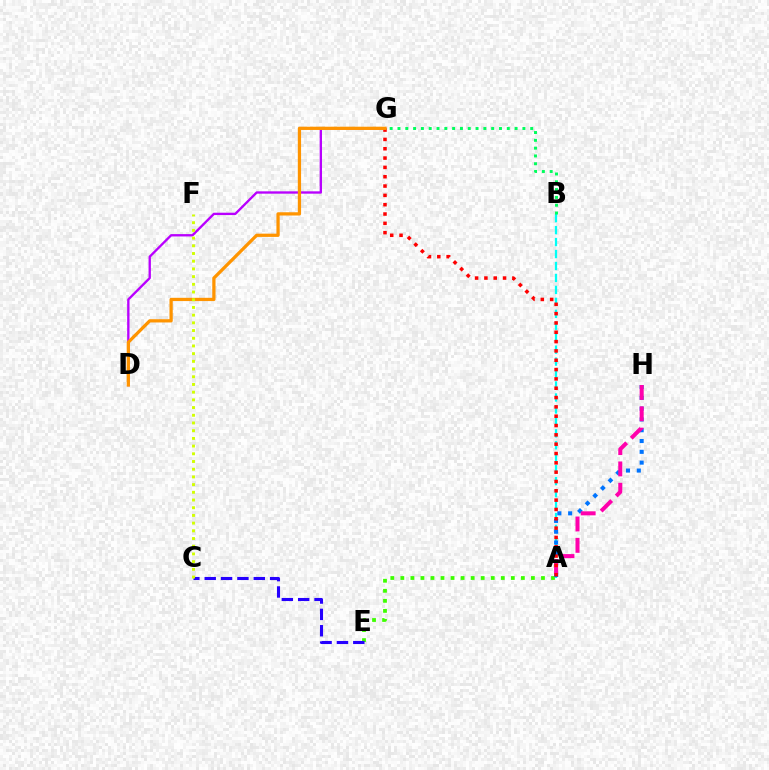{('A', 'E'): [{'color': '#3dff00', 'line_style': 'dotted', 'thickness': 2.73}], ('A', 'B'): [{'color': '#00fff6', 'line_style': 'dashed', 'thickness': 1.62}], ('A', 'H'): [{'color': '#0074ff', 'line_style': 'dotted', 'thickness': 2.93}, {'color': '#ff00ac', 'line_style': 'dashed', 'thickness': 2.9}], ('D', 'G'): [{'color': '#b900ff', 'line_style': 'solid', 'thickness': 1.69}, {'color': '#ff9400', 'line_style': 'solid', 'thickness': 2.34}], ('A', 'G'): [{'color': '#ff0000', 'line_style': 'dotted', 'thickness': 2.53}], ('C', 'E'): [{'color': '#2500ff', 'line_style': 'dashed', 'thickness': 2.22}], ('C', 'F'): [{'color': '#d1ff00', 'line_style': 'dotted', 'thickness': 2.09}], ('B', 'G'): [{'color': '#00ff5c', 'line_style': 'dotted', 'thickness': 2.12}]}